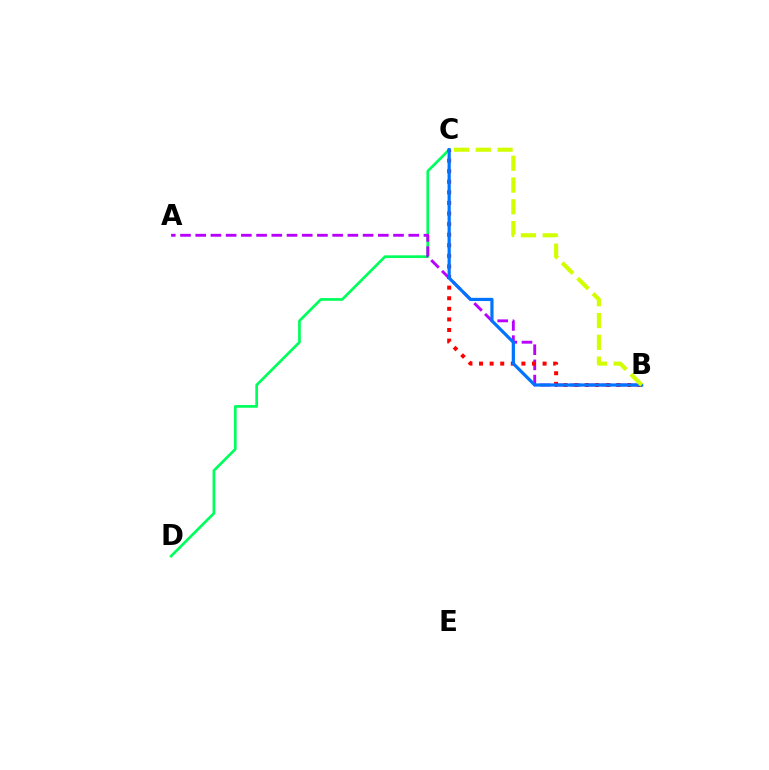{('C', 'D'): [{'color': '#00ff5c', 'line_style': 'solid', 'thickness': 1.95}], ('A', 'B'): [{'color': '#b900ff', 'line_style': 'dashed', 'thickness': 2.07}], ('B', 'C'): [{'color': '#ff0000', 'line_style': 'dotted', 'thickness': 2.88}, {'color': '#0074ff', 'line_style': 'solid', 'thickness': 2.3}, {'color': '#d1ff00', 'line_style': 'dashed', 'thickness': 2.96}]}